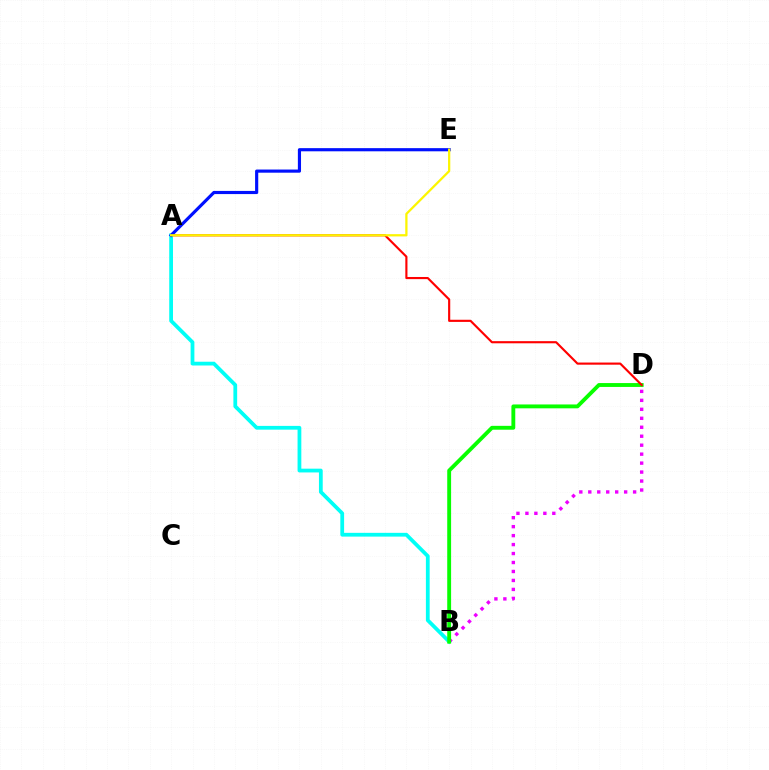{('A', 'B'): [{'color': '#00fff6', 'line_style': 'solid', 'thickness': 2.71}], ('B', 'D'): [{'color': '#ee00ff', 'line_style': 'dotted', 'thickness': 2.44}, {'color': '#08ff00', 'line_style': 'solid', 'thickness': 2.78}], ('A', 'D'): [{'color': '#ff0000', 'line_style': 'solid', 'thickness': 1.54}], ('A', 'E'): [{'color': '#0010ff', 'line_style': 'solid', 'thickness': 2.27}, {'color': '#fcf500', 'line_style': 'solid', 'thickness': 1.63}]}